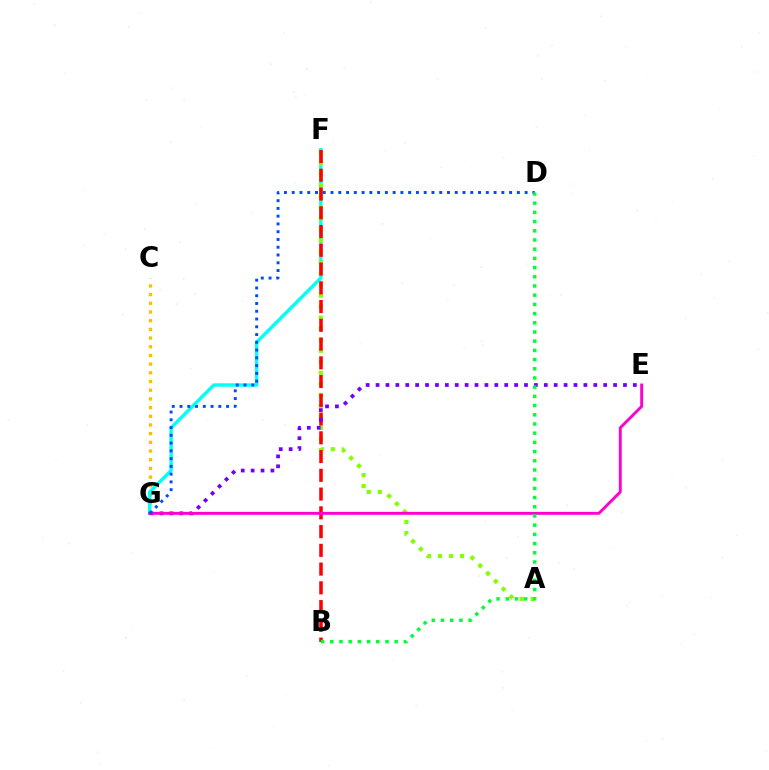{('C', 'G'): [{'color': '#ffbd00', 'line_style': 'dotted', 'thickness': 2.36}], ('F', 'G'): [{'color': '#00fff6', 'line_style': 'solid', 'thickness': 2.44}], ('A', 'F'): [{'color': '#84ff00', 'line_style': 'dotted', 'thickness': 3.0}], ('B', 'F'): [{'color': '#ff0000', 'line_style': 'dashed', 'thickness': 2.55}], ('E', 'G'): [{'color': '#7200ff', 'line_style': 'dotted', 'thickness': 2.69}, {'color': '#ff00cf', 'line_style': 'solid', 'thickness': 2.09}], ('D', 'G'): [{'color': '#004bff', 'line_style': 'dotted', 'thickness': 2.11}], ('B', 'D'): [{'color': '#00ff39', 'line_style': 'dotted', 'thickness': 2.5}]}